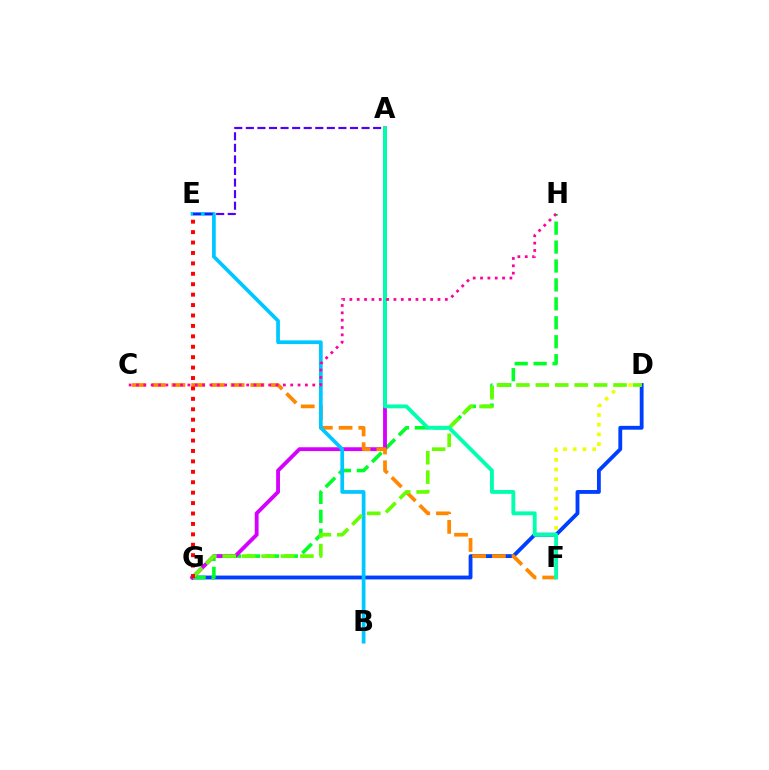{('D', 'G'): [{'color': '#003fff', 'line_style': 'solid', 'thickness': 2.76}, {'color': '#66ff00', 'line_style': 'dashed', 'thickness': 2.64}], ('G', 'H'): [{'color': '#00ff27', 'line_style': 'dashed', 'thickness': 2.57}], ('A', 'G'): [{'color': '#d600ff', 'line_style': 'solid', 'thickness': 2.76}], ('D', 'F'): [{'color': '#eeff00', 'line_style': 'dotted', 'thickness': 2.64}], ('C', 'F'): [{'color': '#ff8800', 'line_style': 'dashed', 'thickness': 2.68}], ('B', 'E'): [{'color': '#00c7ff', 'line_style': 'solid', 'thickness': 2.68}], ('A', 'E'): [{'color': '#4f00ff', 'line_style': 'dashed', 'thickness': 1.57}], ('E', 'G'): [{'color': '#ff0000', 'line_style': 'dotted', 'thickness': 2.83}], ('A', 'F'): [{'color': '#00ffaf', 'line_style': 'solid', 'thickness': 2.78}], ('C', 'H'): [{'color': '#ff00a0', 'line_style': 'dotted', 'thickness': 2.0}]}